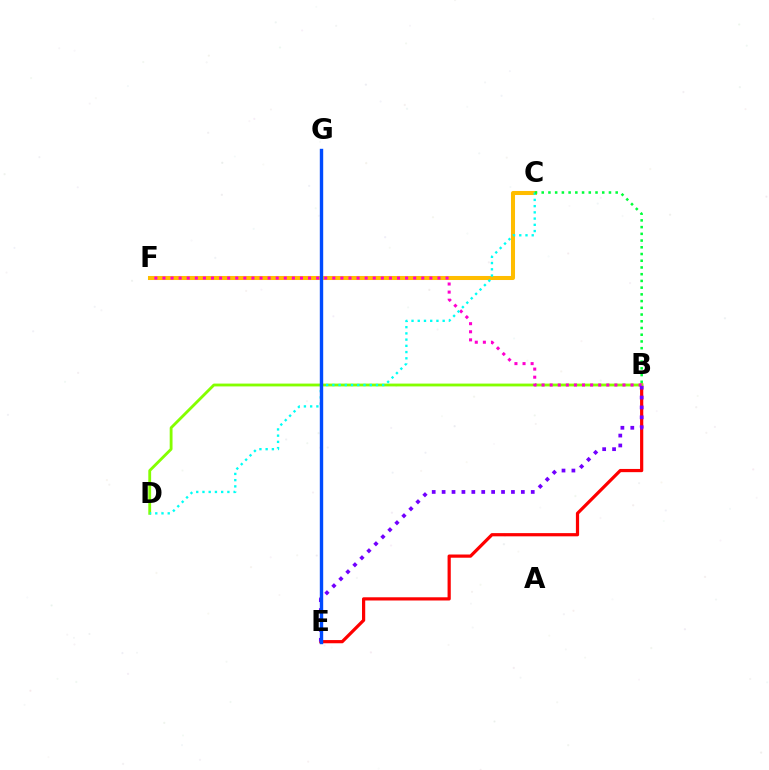{('B', 'E'): [{'color': '#ff0000', 'line_style': 'solid', 'thickness': 2.31}, {'color': '#7200ff', 'line_style': 'dotted', 'thickness': 2.69}], ('C', 'F'): [{'color': '#ffbd00', 'line_style': 'solid', 'thickness': 2.91}], ('B', 'D'): [{'color': '#84ff00', 'line_style': 'solid', 'thickness': 2.04}], ('B', 'F'): [{'color': '#ff00cf', 'line_style': 'dotted', 'thickness': 2.2}], ('C', 'D'): [{'color': '#00fff6', 'line_style': 'dotted', 'thickness': 1.69}], ('E', 'G'): [{'color': '#004bff', 'line_style': 'solid', 'thickness': 2.45}], ('B', 'C'): [{'color': '#00ff39', 'line_style': 'dotted', 'thickness': 1.83}]}